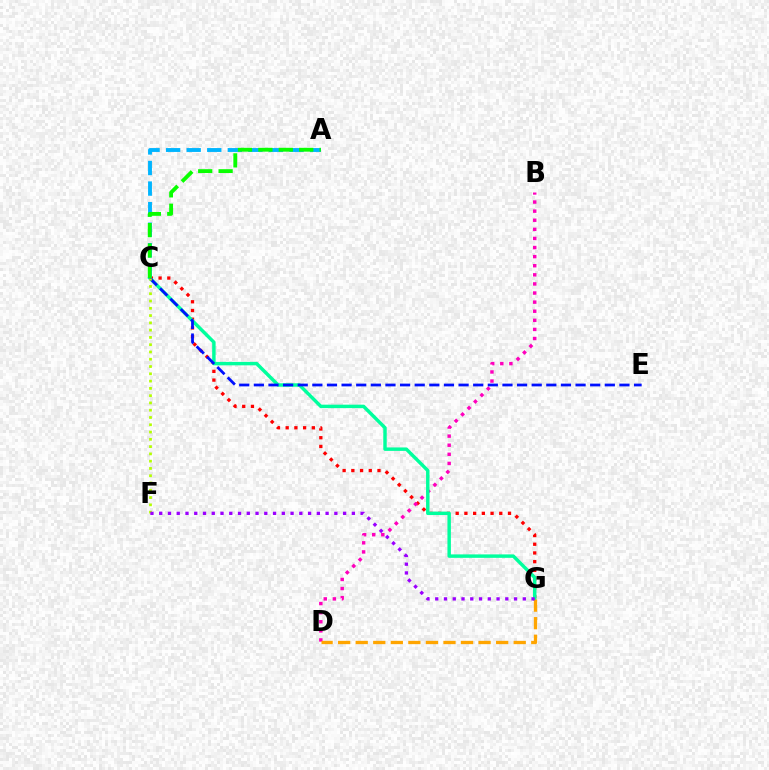{('C', 'G'): [{'color': '#ff0000', 'line_style': 'dotted', 'thickness': 2.37}, {'color': '#00ff9d', 'line_style': 'solid', 'thickness': 2.48}], ('A', 'C'): [{'color': '#00b5ff', 'line_style': 'dashed', 'thickness': 2.79}, {'color': '#08ff00', 'line_style': 'dashed', 'thickness': 2.77}], ('B', 'D'): [{'color': '#ff00bd', 'line_style': 'dotted', 'thickness': 2.47}], ('C', 'E'): [{'color': '#0010ff', 'line_style': 'dashed', 'thickness': 1.99}], ('C', 'F'): [{'color': '#b3ff00', 'line_style': 'dotted', 'thickness': 1.98}], ('D', 'G'): [{'color': '#ffa500', 'line_style': 'dashed', 'thickness': 2.38}], ('F', 'G'): [{'color': '#9b00ff', 'line_style': 'dotted', 'thickness': 2.38}]}